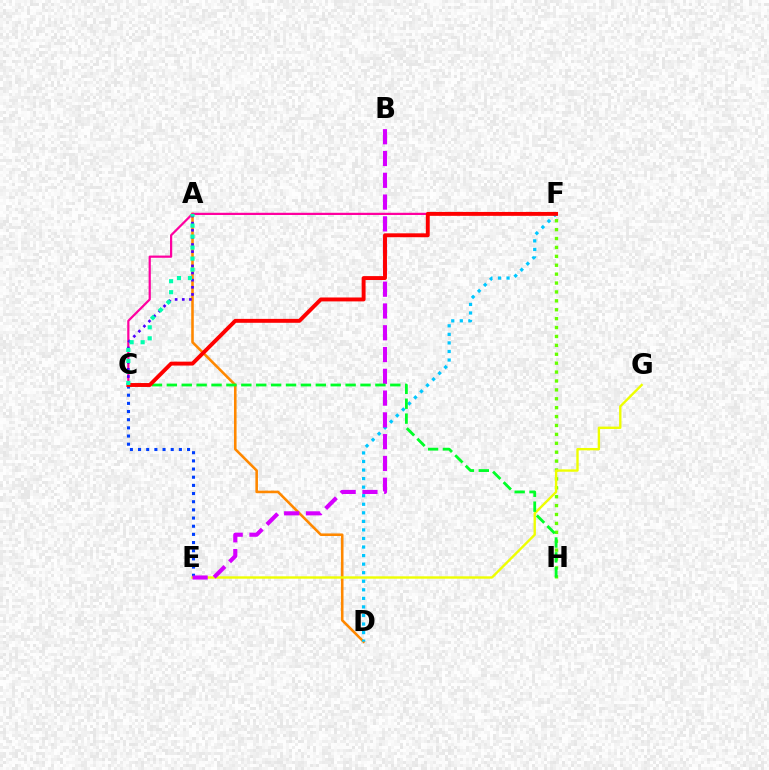{('A', 'D'): [{'color': '#ff8800', 'line_style': 'solid', 'thickness': 1.86}], ('C', 'E'): [{'color': '#003fff', 'line_style': 'dotted', 'thickness': 2.22}], ('D', 'F'): [{'color': '#00c7ff', 'line_style': 'dotted', 'thickness': 2.32}], ('F', 'H'): [{'color': '#66ff00', 'line_style': 'dotted', 'thickness': 2.42}], ('C', 'F'): [{'color': '#ff00a0', 'line_style': 'solid', 'thickness': 1.6}, {'color': '#ff0000', 'line_style': 'solid', 'thickness': 2.81}], ('E', 'G'): [{'color': '#eeff00', 'line_style': 'solid', 'thickness': 1.71}], ('B', 'E'): [{'color': '#d600ff', 'line_style': 'dashed', 'thickness': 2.96}], ('A', 'C'): [{'color': '#4f00ff', 'line_style': 'dotted', 'thickness': 1.94}, {'color': '#00ffaf', 'line_style': 'dotted', 'thickness': 2.99}], ('C', 'H'): [{'color': '#00ff27', 'line_style': 'dashed', 'thickness': 2.02}]}